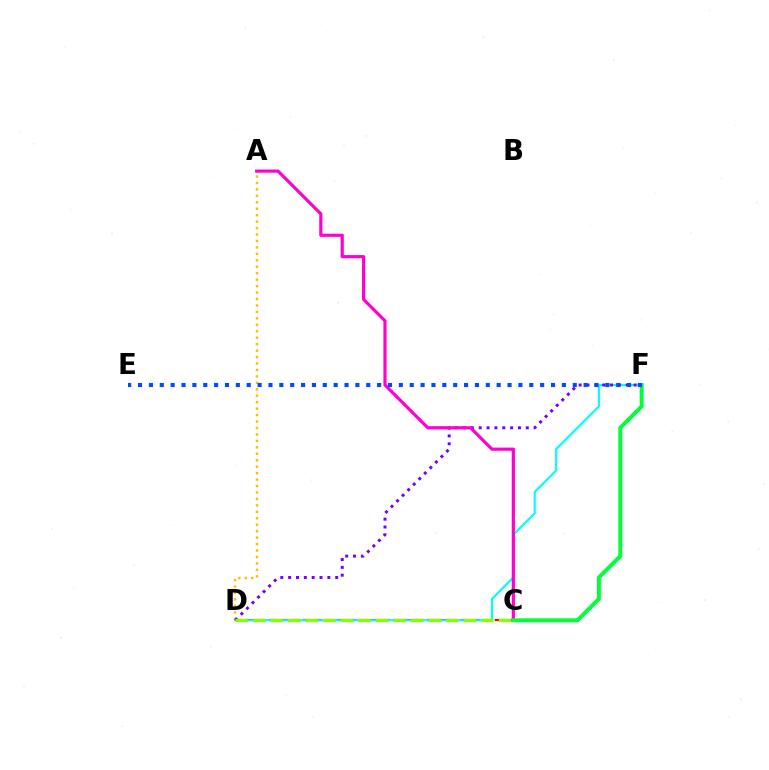{('A', 'D'): [{'color': '#ffbd00', 'line_style': 'dotted', 'thickness': 1.75}], ('C', 'D'): [{'color': '#ff0000', 'line_style': 'dashed', 'thickness': 1.53}, {'color': '#84ff00', 'line_style': 'dashed', 'thickness': 2.39}], ('D', 'F'): [{'color': '#00fff6', 'line_style': 'solid', 'thickness': 1.53}, {'color': '#7200ff', 'line_style': 'dotted', 'thickness': 2.13}], ('A', 'C'): [{'color': '#ff00cf', 'line_style': 'solid', 'thickness': 2.28}], ('C', 'F'): [{'color': '#00ff39', 'line_style': 'solid', 'thickness': 2.84}], ('E', 'F'): [{'color': '#004bff', 'line_style': 'dotted', 'thickness': 2.95}]}